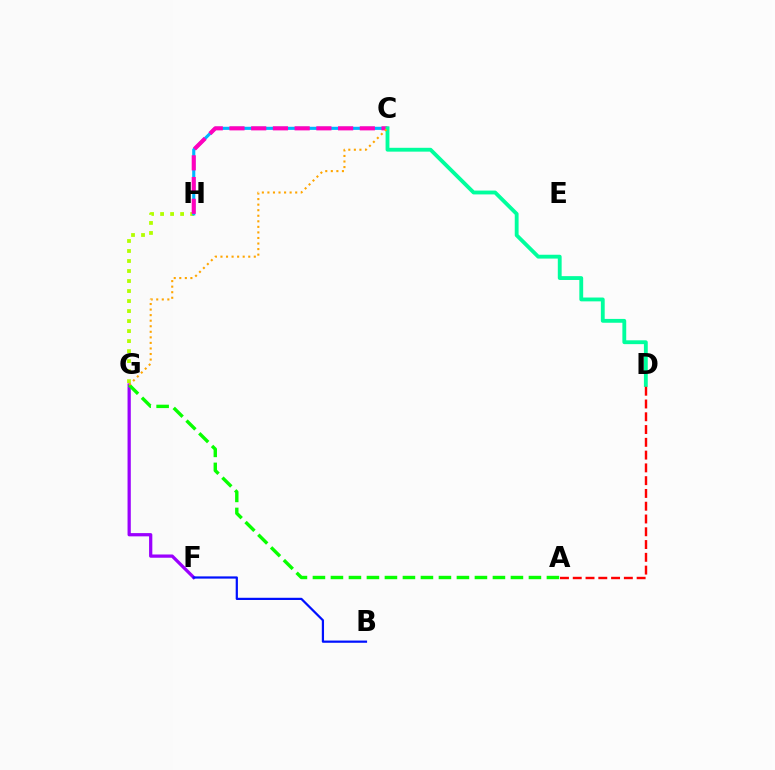{('G', 'H'): [{'color': '#b3ff00', 'line_style': 'dotted', 'thickness': 2.72}], ('F', 'G'): [{'color': '#9b00ff', 'line_style': 'solid', 'thickness': 2.34}], ('C', 'H'): [{'color': '#00b5ff', 'line_style': 'solid', 'thickness': 2.24}, {'color': '#ff00bd', 'line_style': 'dashed', 'thickness': 2.95}], ('B', 'F'): [{'color': '#0010ff', 'line_style': 'solid', 'thickness': 1.6}], ('C', 'D'): [{'color': '#00ff9d', 'line_style': 'solid', 'thickness': 2.76}], ('A', 'G'): [{'color': '#08ff00', 'line_style': 'dashed', 'thickness': 2.45}], ('A', 'D'): [{'color': '#ff0000', 'line_style': 'dashed', 'thickness': 1.74}], ('C', 'G'): [{'color': '#ffa500', 'line_style': 'dotted', 'thickness': 1.51}]}